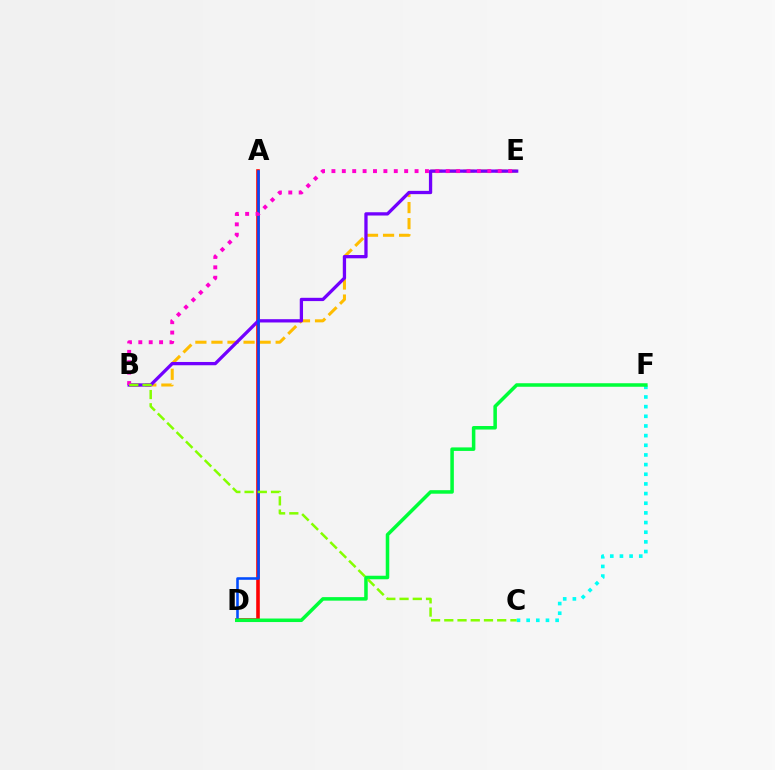{('B', 'E'): [{'color': '#ffbd00', 'line_style': 'dashed', 'thickness': 2.18}, {'color': '#7200ff', 'line_style': 'solid', 'thickness': 2.36}, {'color': '#ff00cf', 'line_style': 'dotted', 'thickness': 2.82}], ('A', 'D'): [{'color': '#ff0000', 'line_style': 'solid', 'thickness': 2.59}, {'color': '#004bff', 'line_style': 'solid', 'thickness': 1.85}], ('C', 'F'): [{'color': '#00fff6', 'line_style': 'dotted', 'thickness': 2.62}], ('D', 'F'): [{'color': '#00ff39', 'line_style': 'solid', 'thickness': 2.54}], ('B', 'C'): [{'color': '#84ff00', 'line_style': 'dashed', 'thickness': 1.8}]}